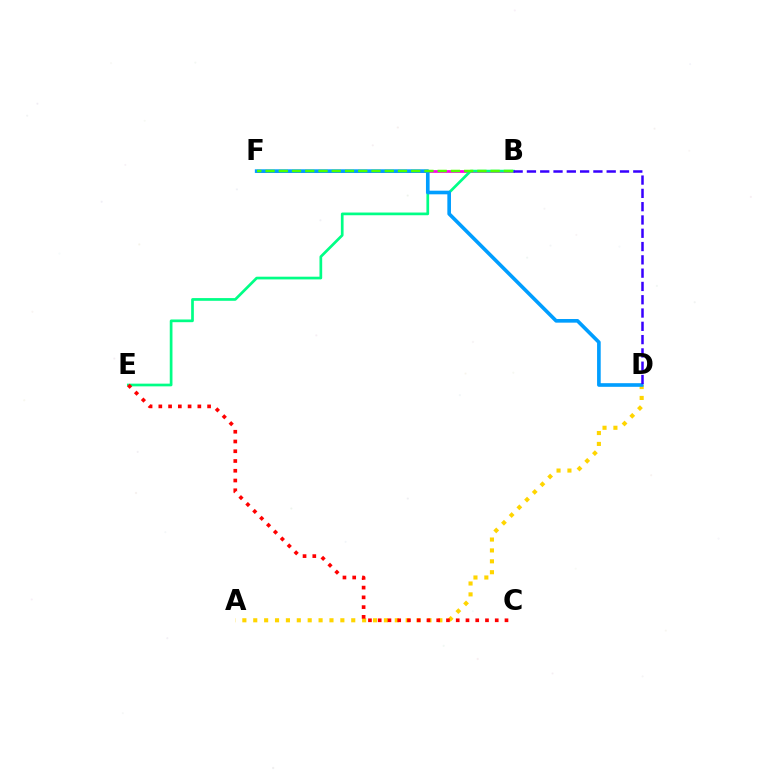{('B', 'F'): [{'color': '#ff00ed', 'line_style': 'solid', 'thickness': 1.97}, {'color': '#4fff00', 'line_style': 'dashed', 'thickness': 1.8}], ('A', 'D'): [{'color': '#ffd500', 'line_style': 'dotted', 'thickness': 2.96}], ('B', 'E'): [{'color': '#00ff86', 'line_style': 'solid', 'thickness': 1.95}], ('C', 'E'): [{'color': '#ff0000', 'line_style': 'dotted', 'thickness': 2.65}], ('D', 'F'): [{'color': '#009eff', 'line_style': 'solid', 'thickness': 2.62}], ('B', 'D'): [{'color': '#3700ff', 'line_style': 'dashed', 'thickness': 1.81}]}